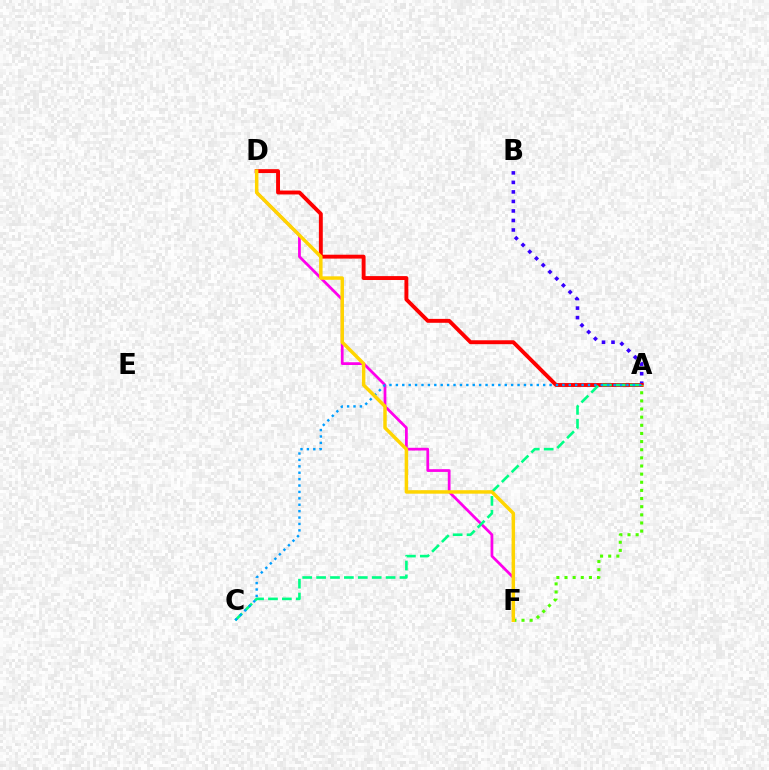{('A', 'B'): [{'color': '#3700ff', 'line_style': 'dotted', 'thickness': 2.59}], ('D', 'F'): [{'color': '#ff00ed', 'line_style': 'solid', 'thickness': 1.98}, {'color': '#ffd500', 'line_style': 'solid', 'thickness': 2.5}], ('A', 'D'): [{'color': '#ff0000', 'line_style': 'solid', 'thickness': 2.81}], ('A', 'C'): [{'color': '#00ff86', 'line_style': 'dashed', 'thickness': 1.89}, {'color': '#009eff', 'line_style': 'dotted', 'thickness': 1.74}], ('A', 'F'): [{'color': '#4fff00', 'line_style': 'dotted', 'thickness': 2.21}]}